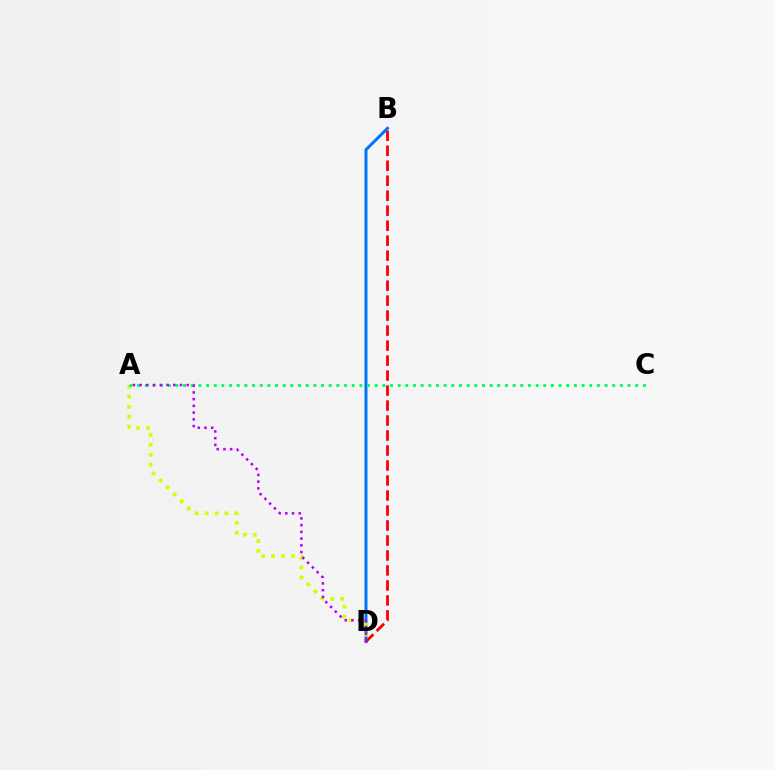{('B', 'D'): [{'color': '#0074ff', 'line_style': 'solid', 'thickness': 2.15}, {'color': '#ff0000', 'line_style': 'dashed', 'thickness': 2.04}], ('A', 'D'): [{'color': '#d1ff00', 'line_style': 'dotted', 'thickness': 2.7}, {'color': '#b900ff', 'line_style': 'dotted', 'thickness': 1.83}], ('A', 'C'): [{'color': '#00ff5c', 'line_style': 'dotted', 'thickness': 2.08}]}